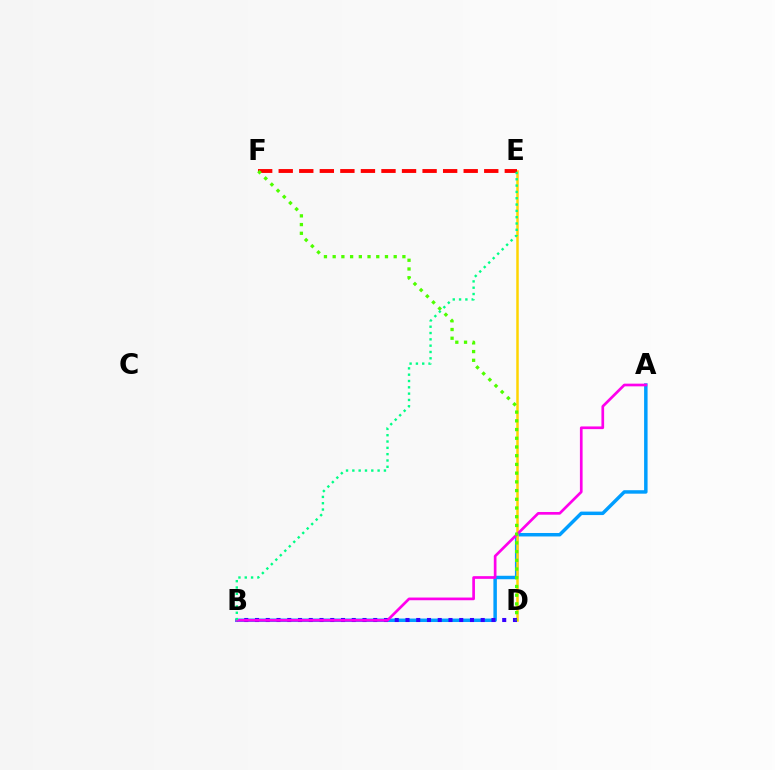{('A', 'B'): [{'color': '#009eff', 'line_style': 'solid', 'thickness': 2.5}, {'color': '#ff00ed', 'line_style': 'solid', 'thickness': 1.94}], ('D', 'E'): [{'color': '#ffd500', 'line_style': 'solid', 'thickness': 1.8}], ('E', 'F'): [{'color': '#ff0000', 'line_style': 'dashed', 'thickness': 2.79}], ('B', 'D'): [{'color': '#3700ff', 'line_style': 'dotted', 'thickness': 2.92}], ('D', 'F'): [{'color': '#4fff00', 'line_style': 'dotted', 'thickness': 2.37}], ('B', 'E'): [{'color': '#00ff86', 'line_style': 'dotted', 'thickness': 1.72}]}